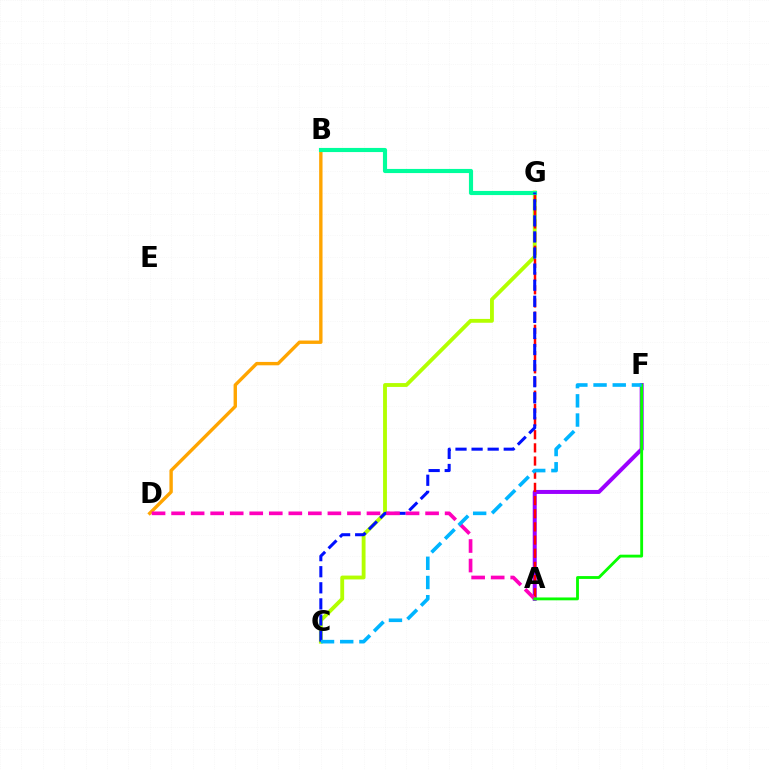{('A', 'F'): [{'color': '#9b00ff', 'line_style': 'solid', 'thickness': 2.87}, {'color': '#08ff00', 'line_style': 'solid', 'thickness': 2.05}], ('B', 'D'): [{'color': '#ffa500', 'line_style': 'solid', 'thickness': 2.43}], ('C', 'G'): [{'color': '#b3ff00', 'line_style': 'solid', 'thickness': 2.77}, {'color': '#0010ff', 'line_style': 'dashed', 'thickness': 2.18}], ('A', 'G'): [{'color': '#ff0000', 'line_style': 'dashed', 'thickness': 1.79}], ('B', 'G'): [{'color': '#00ff9d', 'line_style': 'solid', 'thickness': 2.98}], ('A', 'D'): [{'color': '#ff00bd', 'line_style': 'dashed', 'thickness': 2.65}], ('C', 'F'): [{'color': '#00b5ff', 'line_style': 'dashed', 'thickness': 2.61}]}